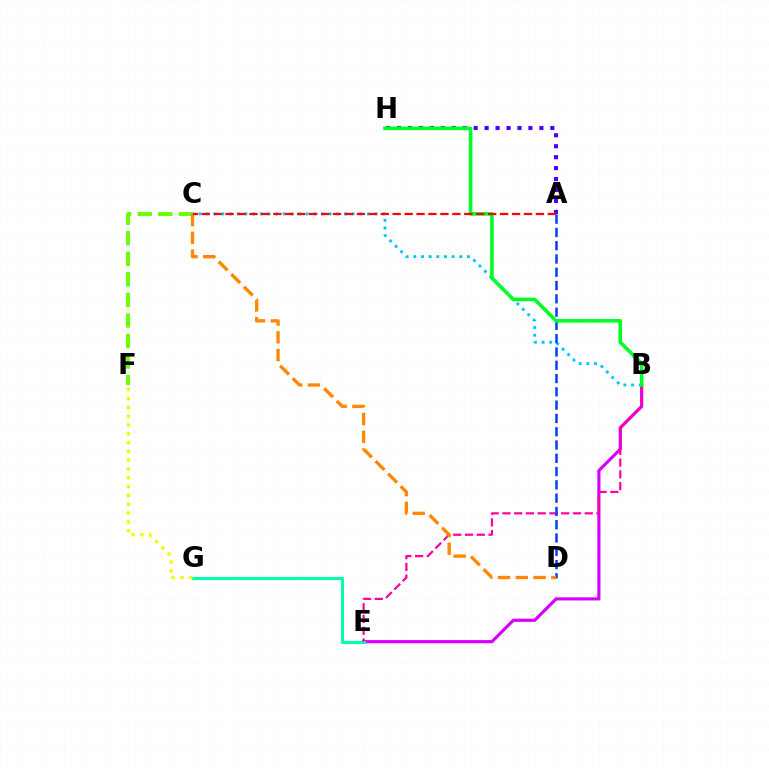{('A', 'H'): [{'color': '#4f00ff', 'line_style': 'dotted', 'thickness': 2.98}], ('B', 'E'): [{'color': '#d600ff', 'line_style': 'solid', 'thickness': 2.29}, {'color': '#ff00a0', 'line_style': 'dashed', 'thickness': 1.6}], ('B', 'C'): [{'color': '#00c7ff', 'line_style': 'dotted', 'thickness': 2.08}], ('E', 'G'): [{'color': '#00ffaf', 'line_style': 'solid', 'thickness': 2.18}], ('A', 'D'): [{'color': '#003fff', 'line_style': 'dashed', 'thickness': 1.8}], ('F', 'G'): [{'color': '#eeff00', 'line_style': 'dotted', 'thickness': 2.39}], ('C', 'F'): [{'color': '#66ff00', 'line_style': 'dashed', 'thickness': 2.79}], ('B', 'H'): [{'color': '#00ff27', 'line_style': 'solid', 'thickness': 2.61}], ('C', 'D'): [{'color': '#ff8800', 'line_style': 'dashed', 'thickness': 2.41}], ('A', 'C'): [{'color': '#ff0000', 'line_style': 'dashed', 'thickness': 1.62}]}